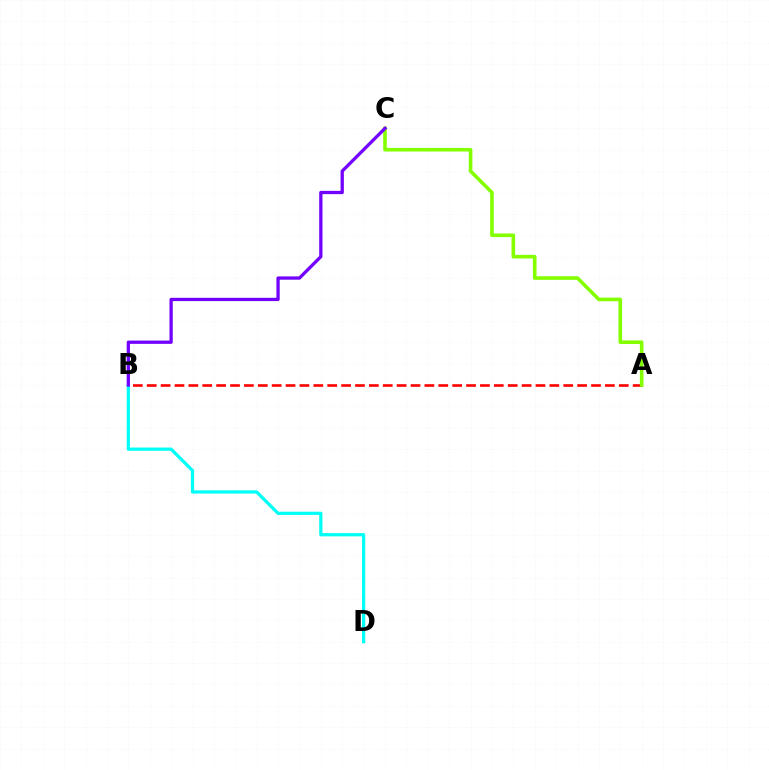{('A', 'B'): [{'color': '#ff0000', 'line_style': 'dashed', 'thickness': 1.89}], ('A', 'C'): [{'color': '#84ff00', 'line_style': 'solid', 'thickness': 2.6}], ('B', 'D'): [{'color': '#00fff6', 'line_style': 'solid', 'thickness': 2.33}], ('B', 'C'): [{'color': '#7200ff', 'line_style': 'solid', 'thickness': 2.36}]}